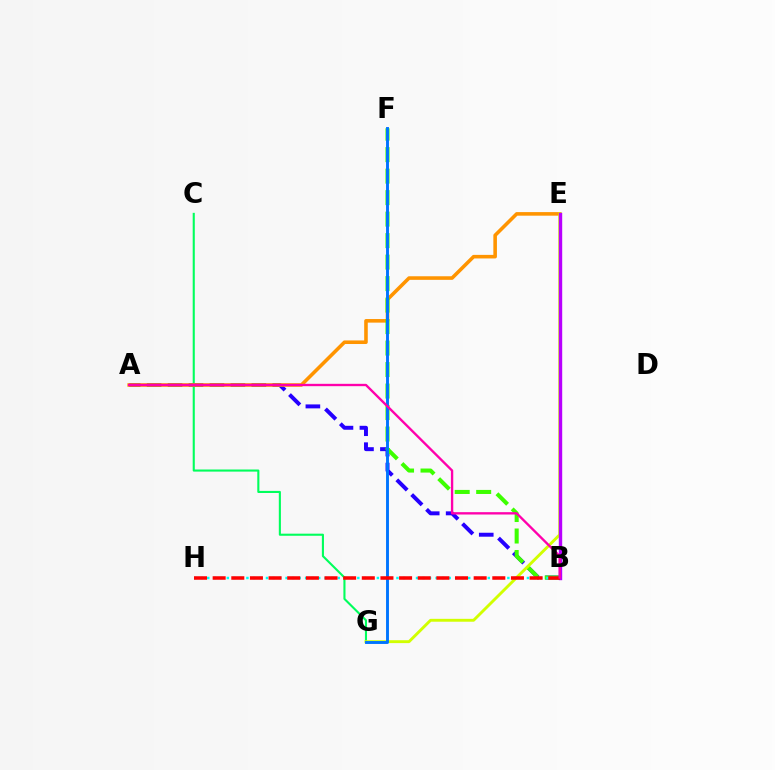{('C', 'G'): [{'color': '#00ff5c', 'line_style': 'solid', 'thickness': 1.51}], ('A', 'B'): [{'color': '#2500ff', 'line_style': 'dashed', 'thickness': 2.85}, {'color': '#ff00ac', 'line_style': 'solid', 'thickness': 1.69}], ('A', 'E'): [{'color': '#ff9400', 'line_style': 'solid', 'thickness': 2.58}], ('B', 'F'): [{'color': '#3dff00', 'line_style': 'dashed', 'thickness': 2.92}], ('B', 'H'): [{'color': '#00fff6', 'line_style': 'dotted', 'thickness': 1.77}, {'color': '#ff0000', 'line_style': 'dashed', 'thickness': 2.53}], ('E', 'G'): [{'color': '#d1ff00', 'line_style': 'solid', 'thickness': 2.08}], ('F', 'G'): [{'color': '#0074ff', 'line_style': 'solid', 'thickness': 2.09}], ('B', 'E'): [{'color': '#b900ff', 'line_style': 'solid', 'thickness': 2.44}]}